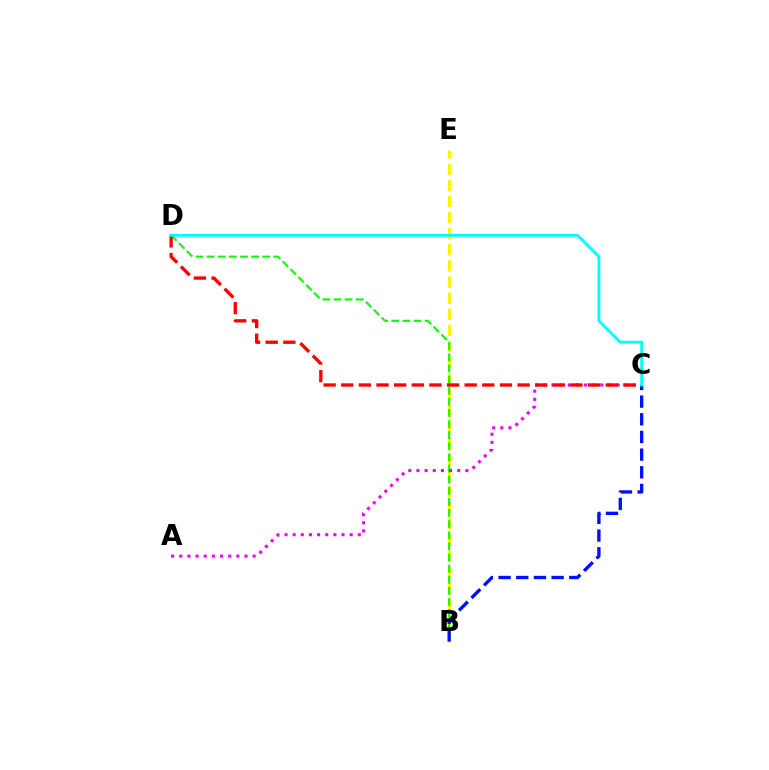{('B', 'E'): [{'color': '#fcf500', 'line_style': 'dashed', 'thickness': 2.19}], ('B', 'D'): [{'color': '#08ff00', 'line_style': 'dashed', 'thickness': 1.51}], ('B', 'C'): [{'color': '#0010ff', 'line_style': 'dashed', 'thickness': 2.4}], ('A', 'C'): [{'color': '#ee00ff', 'line_style': 'dotted', 'thickness': 2.21}], ('C', 'D'): [{'color': '#ff0000', 'line_style': 'dashed', 'thickness': 2.4}, {'color': '#00fff6', 'line_style': 'solid', 'thickness': 2.08}]}